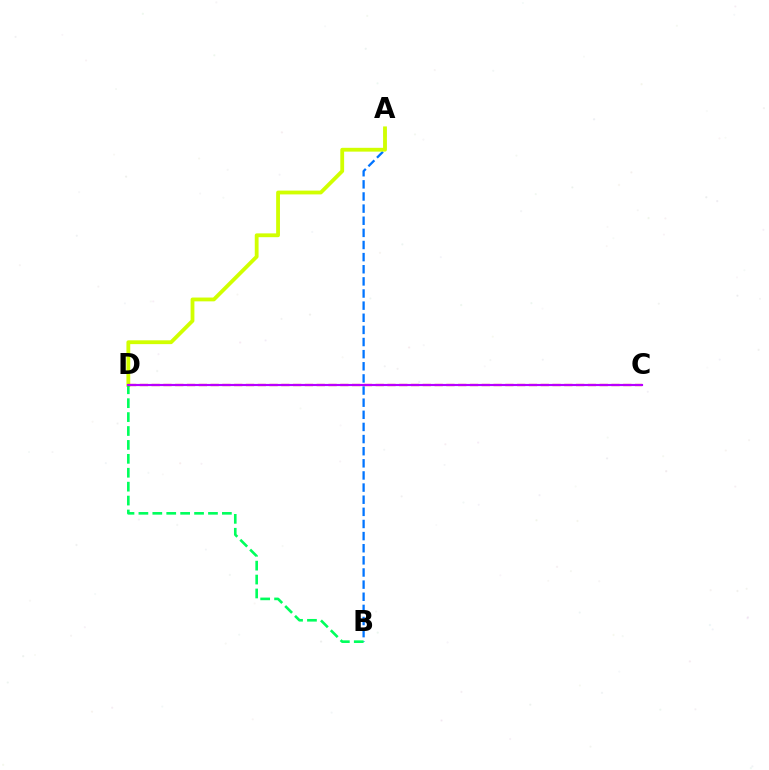{('A', 'B'): [{'color': '#0074ff', 'line_style': 'dashed', 'thickness': 1.65}], ('A', 'D'): [{'color': '#d1ff00', 'line_style': 'solid', 'thickness': 2.74}], ('B', 'D'): [{'color': '#00ff5c', 'line_style': 'dashed', 'thickness': 1.89}], ('C', 'D'): [{'color': '#ff0000', 'line_style': 'dashed', 'thickness': 1.6}, {'color': '#b900ff', 'line_style': 'solid', 'thickness': 1.55}]}